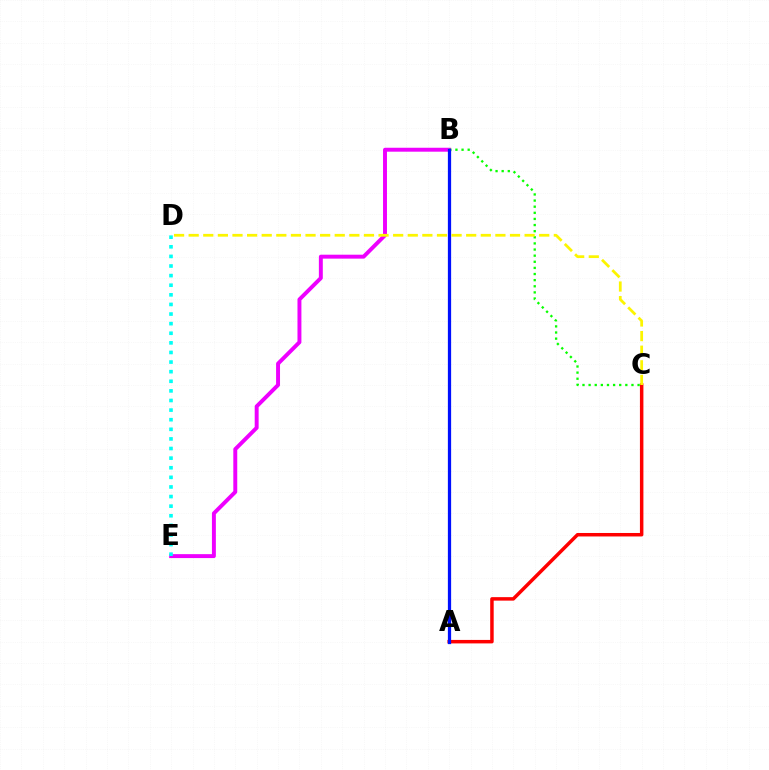{('B', 'E'): [{'color': '#ee00ff', 'line_style': 'solid', 'thickness': 2.83}], ('A', 'C'): [{'color': '#ff0000', 'line_style': 'solid', 'thickness': 2.51}], ('B', 'C'): [{'color': '#08ff00', 'line_style': 'dotted', 'thickness': 1.66}], ('A', 'B'): [{'color': '#0010ff', 'line_style': 'solid', 'thickness': 2.34}], ('C', 'D'): [{'color': '#fcf500', 'line_style': 'dashed', 'thickness': 1.98}], ('D', 'E'): [{'color': '#00fff6', 'line_style': 'dotted', 'thickness': 2.61}]}